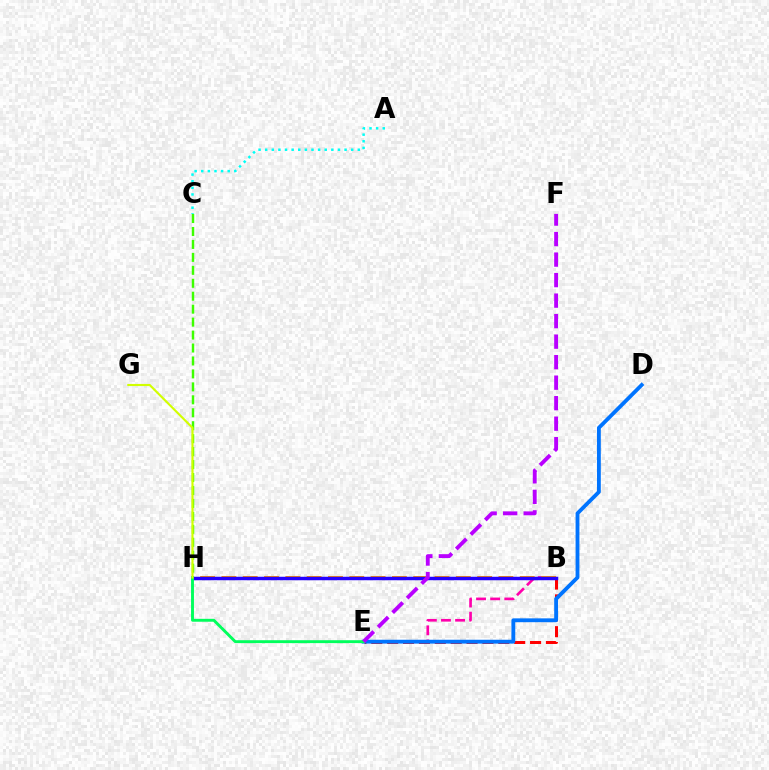{('C', 'H'): [{'color': '#3dff00', 'line_style': 'dashed', 'thickness': 1.76}], ('B', 'E'): [{'color': '#ff0000', 'line_style': 'dashed', 'thickness': 2.16}, {'color': '#ff00ac', 'line_style': 'dashed', 'thickness': 1.92}], ('B', 'H'): [{'color': '#ff9400', 'line_style': 'dashed', 'thickness': 2.9}, {'color': '#2500ff', 'line_style': 'solid', 'thickness': 2.5}], ('D', 'E'): [{'color': '#0074ff', 'line_style': 'solid', 'thickness': 2.76}], ('E', 'H'): [{'color': '#00ff5c', 'line_style': 'solid', 'thickness': 2.09}], ('G', 'H'): [{'color': '#d1ff00', 'line_style': 'solid', 'thickness': 1.54}], ('A', 'C'): [{'color': '#00fff6', 'line_style': 'dotted', 'thickness': 1.8}], ('E', 'F'): [{'color': '#b900ff', 'line_style': 'dashed', 'thickness': 2.79}]}